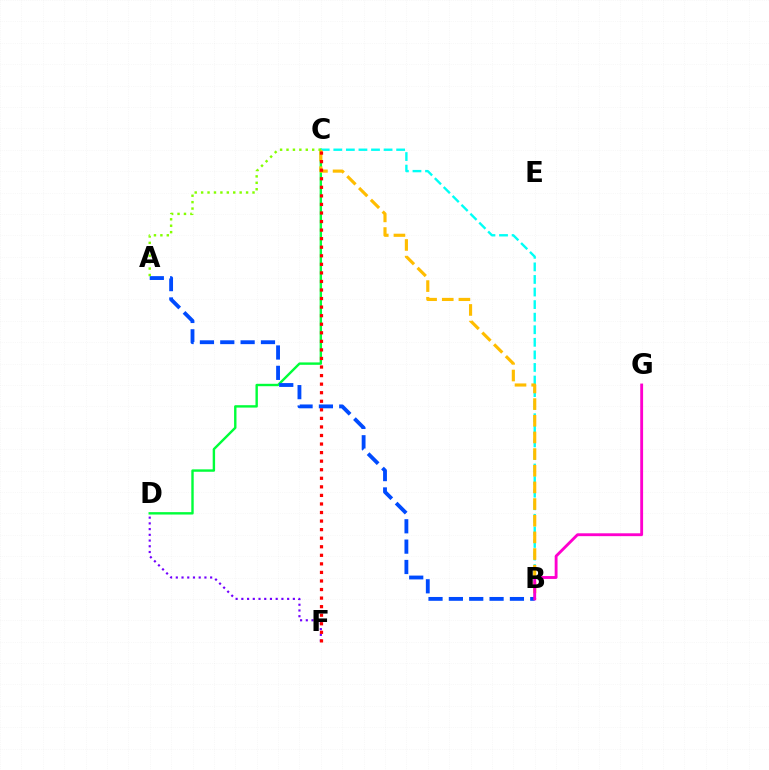{('C', 'D'): [{'color': '#00ff39', 'line_style': 'solid', 'thickness': 1.73}], ('B', 'C'): [{'color': '#00fff6', 'line_style': 'dashed', 'thickness': 1.71}, {'color': '#ffbd00', 'line_style': 'dashed', 'thickness': 2.26}], ('D', 'F'): [{'color': '#7200ff', 'line_style': 'dotted', 'thickness': 1.55}], ('A', 'B'): [{'color': '#004bff', 'line_style': 'dashed', 'thickness': 2.76}], ('C', 'F'): [{'color': '#ff0000', 'line_style': 'dotted', 'thickness': 2.33}], ('B', 'G'): [{'color': '#ff00cf', 'line_style': 'solid', 'thickness': 2.06}], ('A', 'C'): [{'color': '#84ff00', 'line_style': 'dotted', 'thickness': 1.75}]}